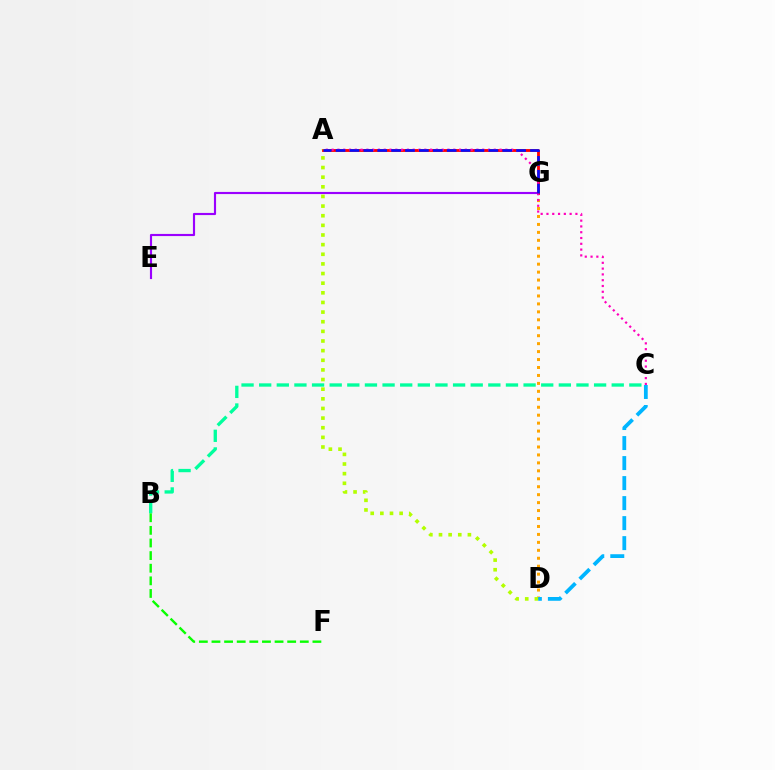{('B', 'C'): [{'color': '#00ff9d', 'line_style': 'dashed', 'thickness': 2.39}], ('D', 'G'): [{'color': '#ffa500', 'line_style': 'dotted', 'thickness': 2.16}], ('B', 'F'): [{'color': '#08ff00', 'line_style': 'dashed', 'thickness': 1.71}], ('E', 'G'): [{'color': '#9b00ff', 'line_style': 'solid', 'thickness': 1.54}], ('A', 'G'): [{'color': '#ff0000', 'line_style': 'solid', 'thickness': 2.04}, {'color': '#0010ff', 'line_style': 'dashed', 'thickness': 1.89}], ('A', 'D'): [{'color': '#b3ff00', 'line_style': 'dotted', 'thickness': 2.62}], ('A', 'C'): [{'color': '#ff00bd', 'line_style': 'dotted', 'thickness': 1.57}], ('C', 'D'): [{'color': '#00b5ff', 'line_style': 'dashed', 'thickness': 2.72}]}